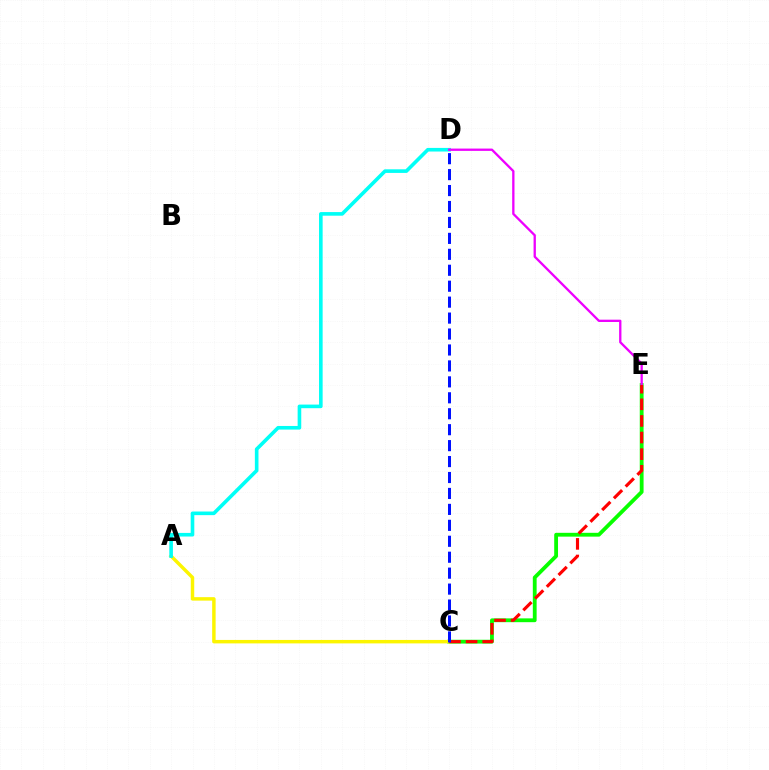{('C', 'E'): [{'color': '#08ff00', 'line_style': 'solid', 'thickness': 2.74}, {'color': '#ff0000', 'line_style': 'dashed', 'thickness': 2.26}], ('A', 'C'): [{'color': '#fcf500', 'line_style': 'solid', 'thickness': 2.49}], ('A', 'D'): [{'color': '#00fff6', 'line_style': 'solid', 'thickness': 2.6}], ('D', 'E'): [{'color': '#ee00ff', 'line_style': 'solid', 'thickness': 1.66}], ('C', 'D'): [{'color': '#0010ff', 'line_style': 'dashed', 'thickness': 2.17}]}